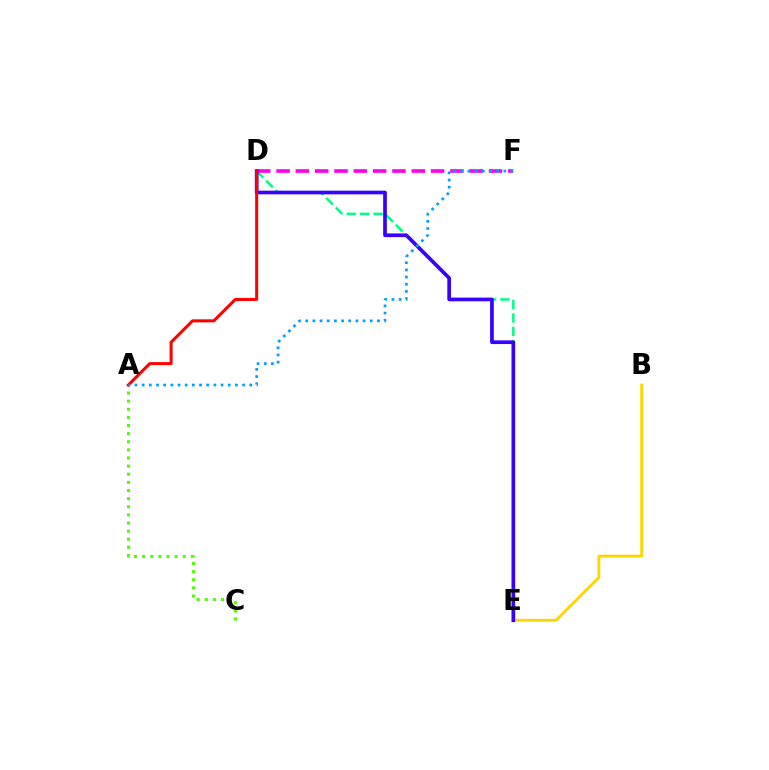{('D', 'E'): [{'color': '#00ff86', 'line_style': 'dashed', 'thickness': 1.83}, {'color': '#3700ff', 'line_style': 'solid', 'thickness': 2.65}], ('A', 'C'): [{'color': '#4fff00', 'line_style': 'dotted', 'thickness': 2.21}], ('D', 'F'): [{'color': '#ff00ed', 'line_style': 'dashed', 'thickness': 2.62}], ('B', 'E'): [{'color': '#ffd500', 'line_style': 'solid', 'thickness': 2.04}], ('A', 'D'): [{'color': '#ff0000', 'line_style': 'solid', 'thickness': 2.18}], ('A', 'F'): [{'color': '#009eff', 'line_style': 'dotted', 'thickness': 1.95}]}